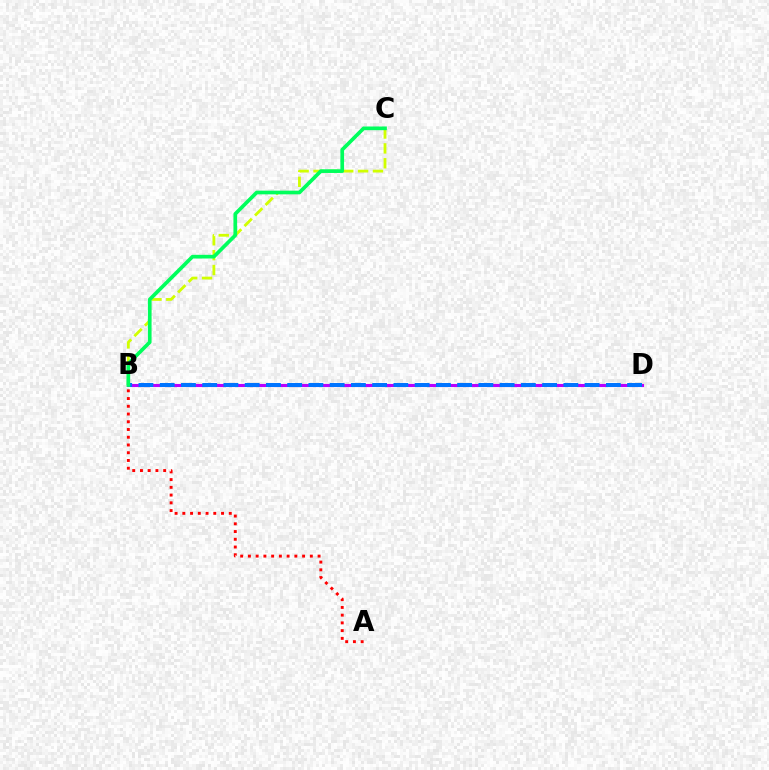{('B', 'D'): [{'color': '#b900ff', 'line_style': 'solid', 'thickness': 2.23}, {'color': '#0074ff', 'line_style': 'dashed', 'thickness': 2.89}], ('B', 'C'): [{'color': '#d1ff00', 'line_style': 'dashed', 'thickness': 2.02}, {'color': '#00ff5c', 'line_style': 'solid', 'thickness': 2.66}], ('A', 'B'): [{'color': '#ff0000', 'line_style': 'dotted', 'thickness': 2.1}]}